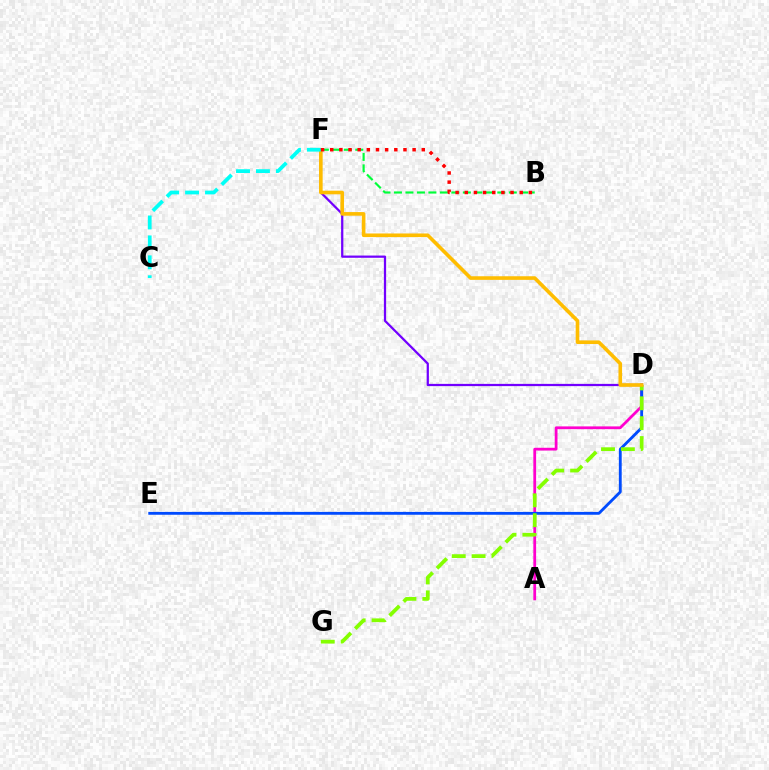{('A', 'D'): [{'color': '#ff00cf', 'line_style': 'solid', 'thickness': 2.0}], ('D', 'E'): [{'color': '#004bff', 'line_style': 'solid', 'thickness': 2.05}], ('D', 'G'): [{'color': '#84ff00', 'line_style': 'dashed', 'thickness': 2.7}], ('D', 'F'): [{'color': '#7200ff', 'line_style': 'solid', 'thickness': 1.61}, {'color': '#ffbd00', 'line_style': 'solid', 'thickness': 2.61}], ('B', 'F'): [{'color': '#00ff39', 'line_style': 'dashed', 'thickness': 1.56}, {'color': '#ff0000', 'line_style': 'dotted', 'thickness': 2.49}], ('C', 'F'): [{'color': '#00fff6', 'line_style': 'dashed', 'thickness': 2.71}]}